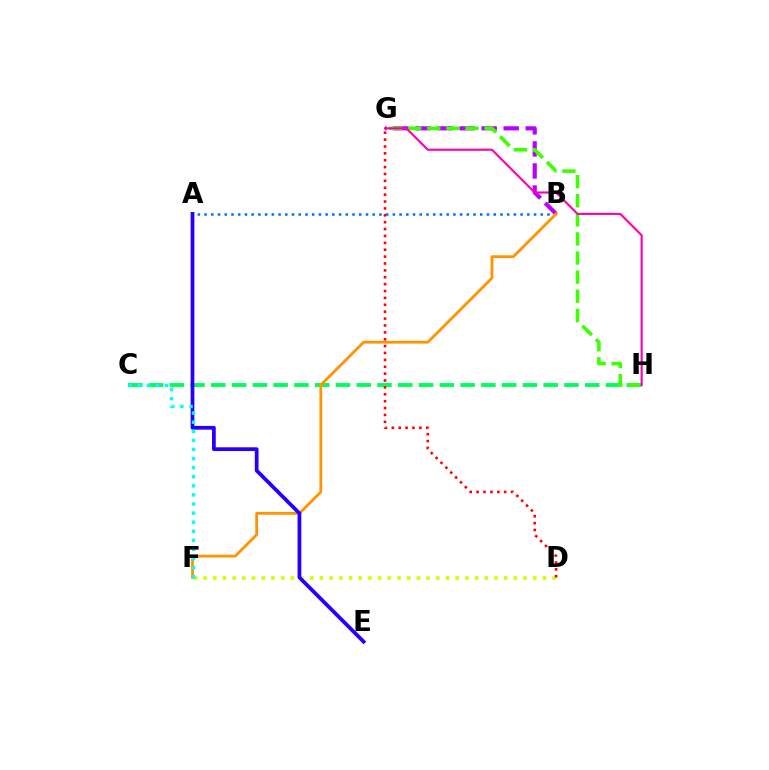{('B', 'G'): [{'color': '#b900ff', 'line_style': 'dashed', 'thickness': 2.99}], ('A', 'B'): [{'color': '#0074ff', 'line_style': 'dotted', 'thickness': 1.83}], ('C', 'H'): [{'color': '#00ff5c', 'line_style': 'dashed', 'thickness': 2.82}], ('D', 'F'): [{'color': '#d1ff00', 'line_style': 'dotted', 'thickness': 2.63}], ('G', 'H'): [{'color': '#3dff00', 'line_style': 'dashed', 'thickness': 2.6}, {'color': '#ff00ac', 'line_style': 'solid', 'thickness': 1.53}], ('B', 'F'): [{'color': '#ff9400', 'line_style': 'solid', 'thickness': 2.01}], ('A', 'E'): [{'color': '#2500ff', 'line_style': 'solid', 'thickness': 2.7}], ('D', 'G'): [{'color': '#ff0000', 'line_style': 'dotted', 'thickness': 1.87}], ('C', 'F'): [{'color': '#00fff6', 'line_style': 'dotted', 'thickness': 2.47}]}